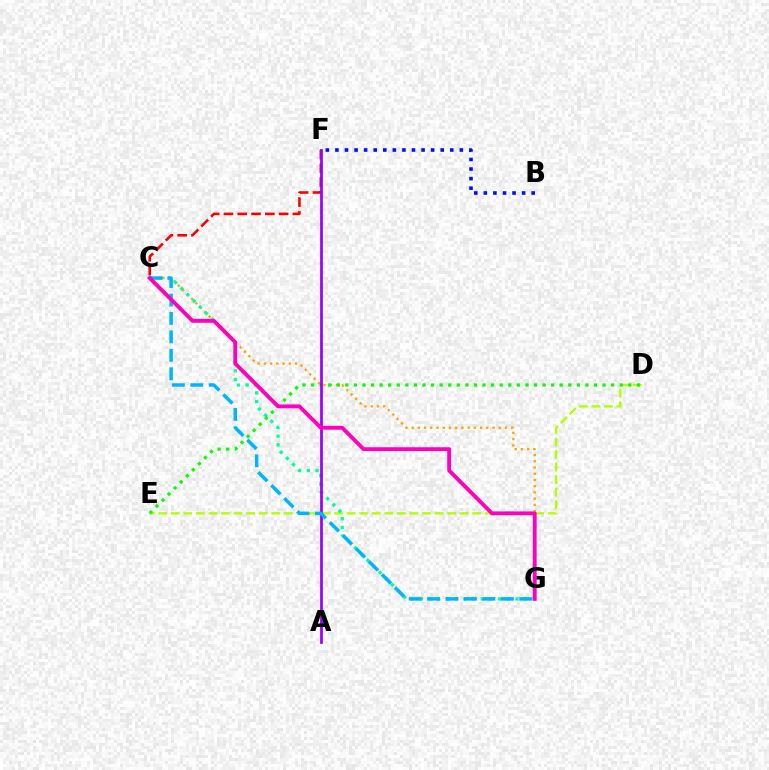{('D', 'E'): [{'color': '#b3ff00', 'line_style': 'dashed', 'thickness': 1.71}, {'color': '#08ff00', 'line_style': 'dotted', 'thickness': 2.33}], ('C', 'G'): [{'color': '#ffa500', 'line_style': 'dotted', 'thickness': 1.69}, {'color': '#00ff9d', 'line_style': 'dotted', 'thickness': 2.36}, {'color': '#00b5ff', 'line_style': 'dashed', 'thickness': 2.51}, {'color': '#ff00bd', 'line_style': 'solid', 'thickness': 2.78}], ('C', 'F'): [{'color': '#ff0000', 'line_style': 'dashed', 'thickness': 1.87}], ('B', 'F'): [{'color': '#0010ff', 'line_style': 'dotted', 'thickness': 2.6}], ('A', 'F'): [{'color': '#9b00ff', 'line_style': 'solid', 'thickness': 1.96}]}